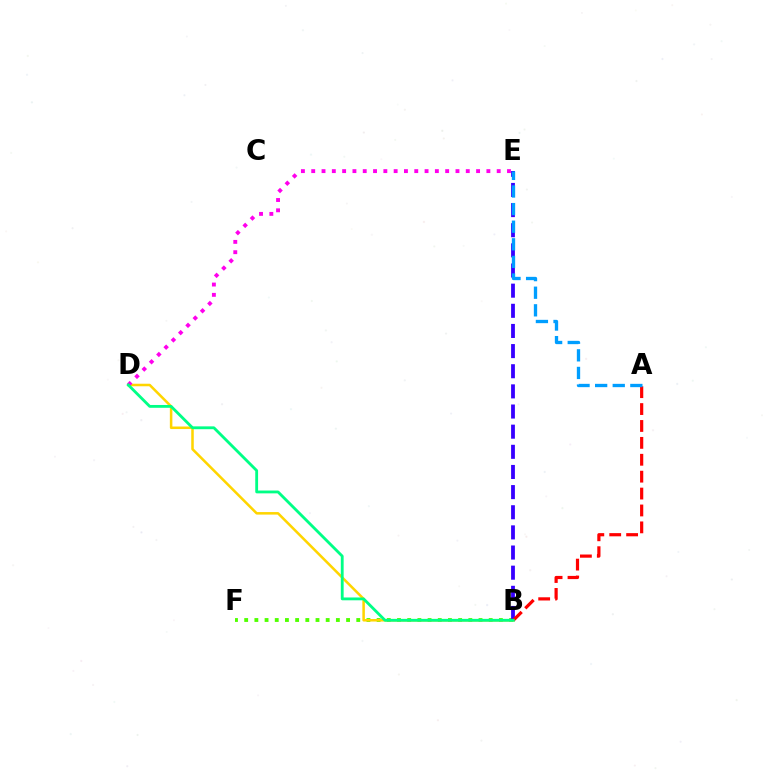{('B', 'F'): [{'color': '#4fff00', 'line_style': 'dotted', 'thickness': 2.77}], ('B', 'E'): [{'color': '#3700ff', 'line_style': 'dashed', 'thickness': 2.74}], ('B', 'D'): [{'color': '#ffd500', 'line_style': 'solid', 'thickness': 1.82}, {'color': '#00ff86', 'line_style': 'solid', 'thickness': 2.04}], ('D', 'E'): [{'color': '#ff00ed', 'line_style': 'dotted', 'thickness': 2.8}], ('A', 'B'): [{'color': '#ff0000', 'line_style': 'dashed', 'thickness': 2.3}], ('A', 'E'): [{'color': '#009eff', 'line_style': 'dashed', 'thickness': 2.39}]}